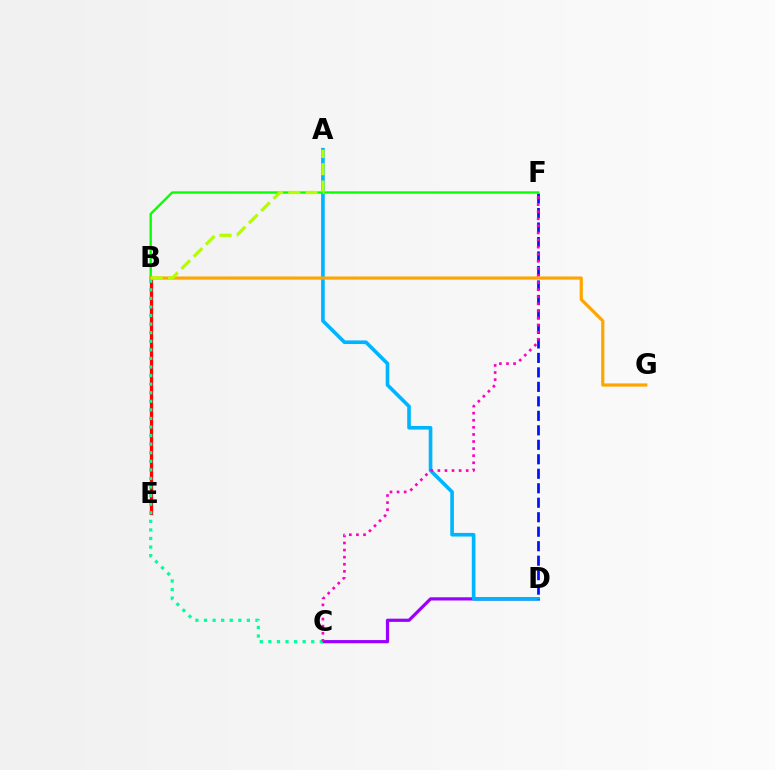{('C', 'D'): [{'color': '#9b00ff', 'line_style': 'solid', 'thickness': 2.31}], ('A', 'D'): [{'color': '#00b5ff', 'line_style': 'solid', 'thickness': 2.62}], ('D', 'F'): [{'color': '#0010ff', 'line_style': 'dashed', 'thickness': 1.97}], ('B', 'E'): [{'color': '#ff0000', 'line_style': 'solid', 'thickness': 2.36}], ('B', 'F'): [{'color': '#08ff00', 'line_style': 'solid', 'thickness': 1.7}], ('B', 'C'): [{'color': '#00ff9d', 'line_style': 'dotted', 'thickness': 2.33}], ('C', 'F'): [{'color': '#ff00bd', 'line_style': 'dotted', 'thickness': 1.93}], ('B', 'G'): [{'color': '#ffa500', 'line_style': 'solid', 'thickness': 2.3}], ('A', 'B'): [{'color': '#b3ff00', 'line_style': 'dashed', 'thickness': 2.35}]}